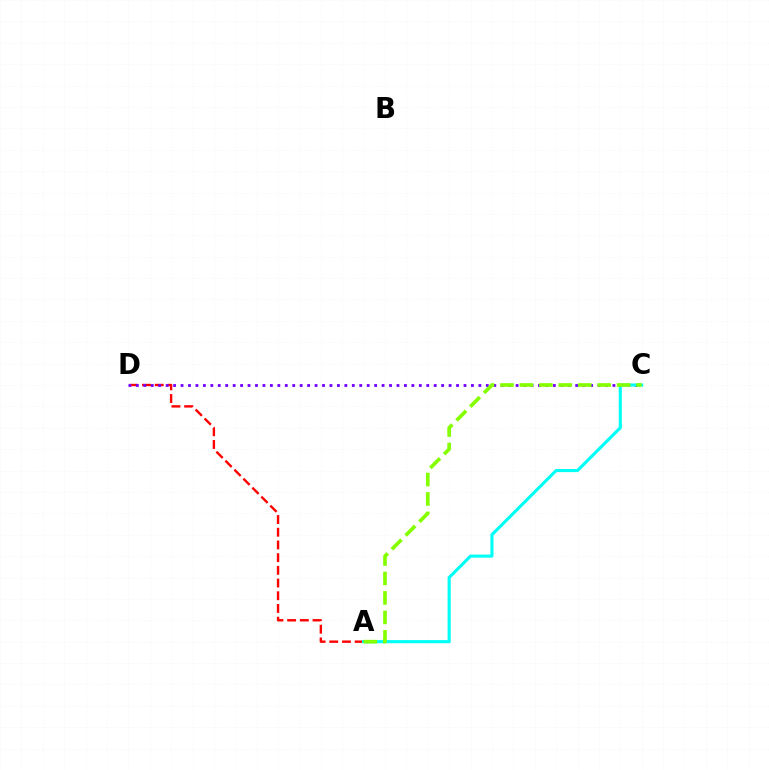{('A', 'D'): [{'color': '#ff0000', 'line_style': 'dashed', 'thickness': 1.73}], ('C', 'D'): [{'color': '#7200ff', 'line_style': 'dotted', 'thickness': 2.02}], ('A', 'C'): [{'color': '#00fff6', 'line_style': 'solid', 'thickness': 2.25}, {'color': '#84ff00', 'line_style': 'dashed', 'thickness': 2.64}]}